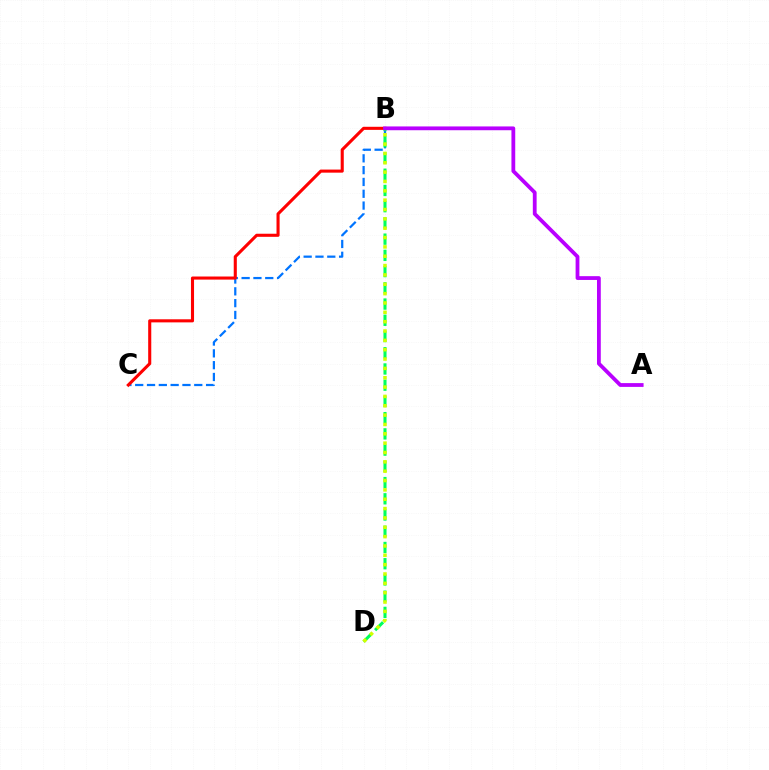{('B', 'C'): [{'color': '#0074ff', 'line_style': 'dashed', 'thickness': 1.6}, {'color': '#ff0000', 'line_style': 'solid', 'thickness': 2.22}], ('B', 'D'): [{'color': '#00ff5c', 'line_style': 'dashed', 'thickness': 2.2}, {'color': '#d1ff00', 'line_style': 'dotted', 'thickness': 2.54}], ('A', 'B'): [{'color': '#b900ff', 'line_style': 'solid', 'thickness': 2.73}]}